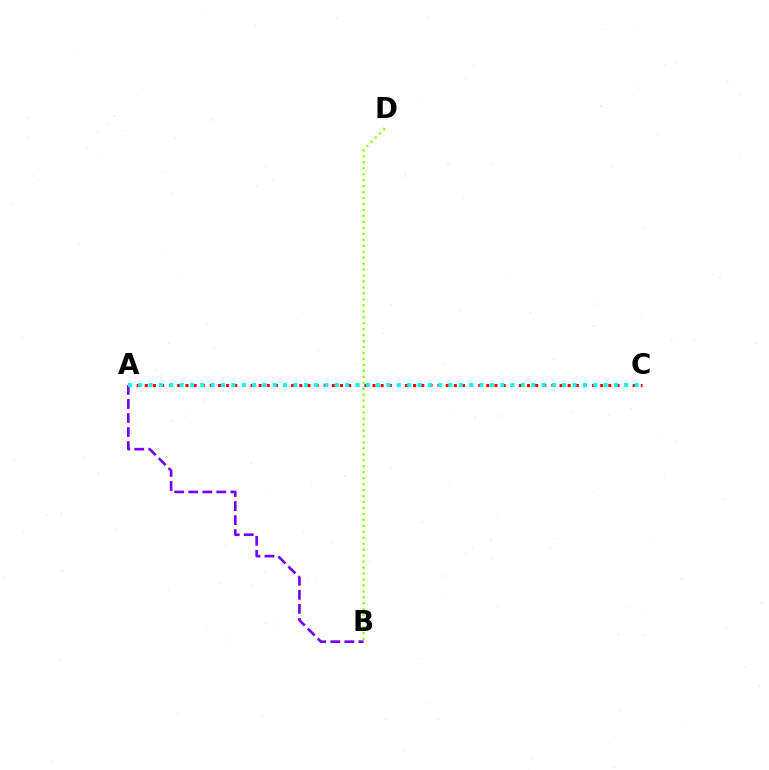{('A', 'C'): [{'color': '#ff0000', 'line_style': 'dotted', 'thickness': 2.21}, {'color': '#00fff6', 'line_style': 'dotted', 'thickness': 2.81}], ('A', 'B'): [{'color': '#7200ff', 'line_style': 'dashed', 'thickness': 1.91}], ('B', 'D'): [{'color': '#84ff00', 'line_style': 'dotted', 'thickness': 1.62}]}